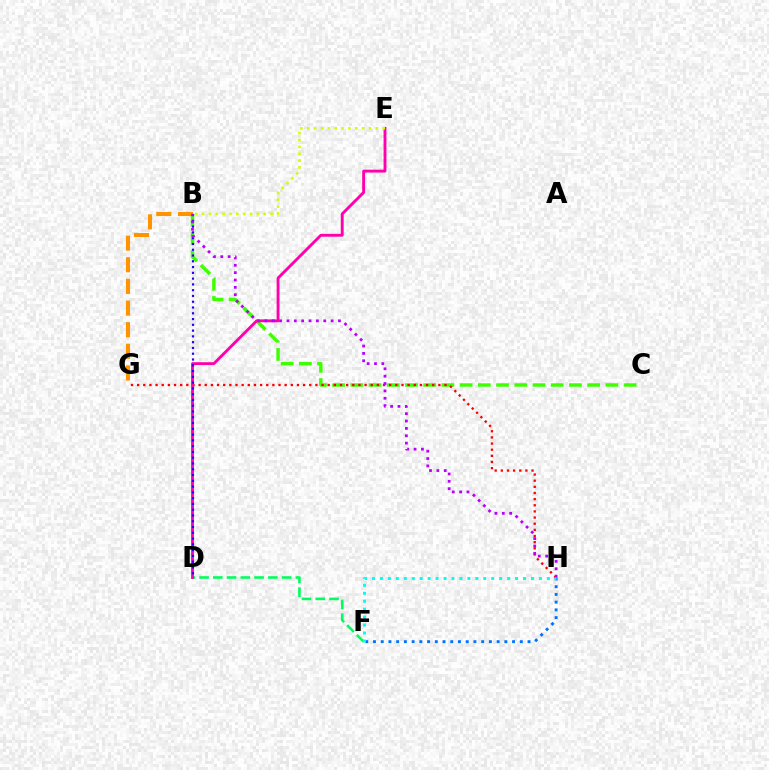{('B', 'C'): [{'color': '#3dff00', 'line_style': 'dashed', 'thickness': 2.47}], ('B', 'G'): [{'color': '#ff9400', 'line_style': 'dashed', 'thickness': 2.94}], ('G', 'H'): [{'color': '#ff0000', 'line_style': 'dotted', 'thickness': 1.67}], ('D', 'F'): [{'color': '#00ff5c', 'line_style': 'dashed', 'thickness': 1.87}], ('F', 'H'): [{'color': '#0074ff', 'line_style': 'dotted', 'thickness': 2.1}, {'color': '#00fff6', 'line_style': 'dotted', 'thickness': 2.16}], ('D', 'E'): [{'color': '#ff00ac', 'line_style': 'solid', 'thickness': 2.05}], ('B', 'D'): [{'color': '#2500ff', 'line_style': 'dotted', 'thickness': 1.57}], ('B', 'E'): [{'color': '#d1ff00', 'line_style': 'dotted', 'thickness': 1.86}], ('B', 'H'): [{'color': '#b900ff', 'line_style': 'dotted', 'thickness': 2.0}]}